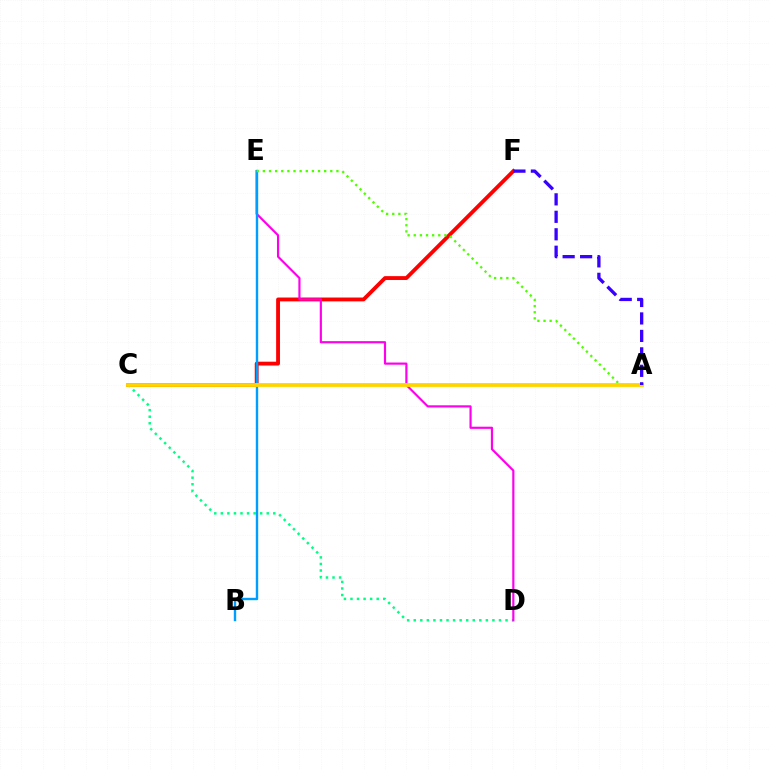{('C', 'F'): [{'color': '#ff0000', 'line_style': 'solid', 'thickness': 2.76}], ('C', 'D'): [{'color': '#00ff86', 'line_style': 'dotted', 'thickness': 1.78}], ('D', 'E'): [{'color': '#ff00ed', 'line_style': 'solid', 'thickness': 1.57}], ('B', 'E'): [{'color': '#009eff', 'line_style': 'solid', 'thickness': 1.73}], ('A', 'E'): [{'color': '#4fff00', 'line_style': 'dotted', 'thickness': 1.67}], ('A', 'C'): [{'color': '#ffd500', 'line_style': 'solid', 'thickness': 2.75}], ('A', 'F'): [{'color': '#3700ff', 'line_style': 'dashed', 'thickness': 2.37}]}